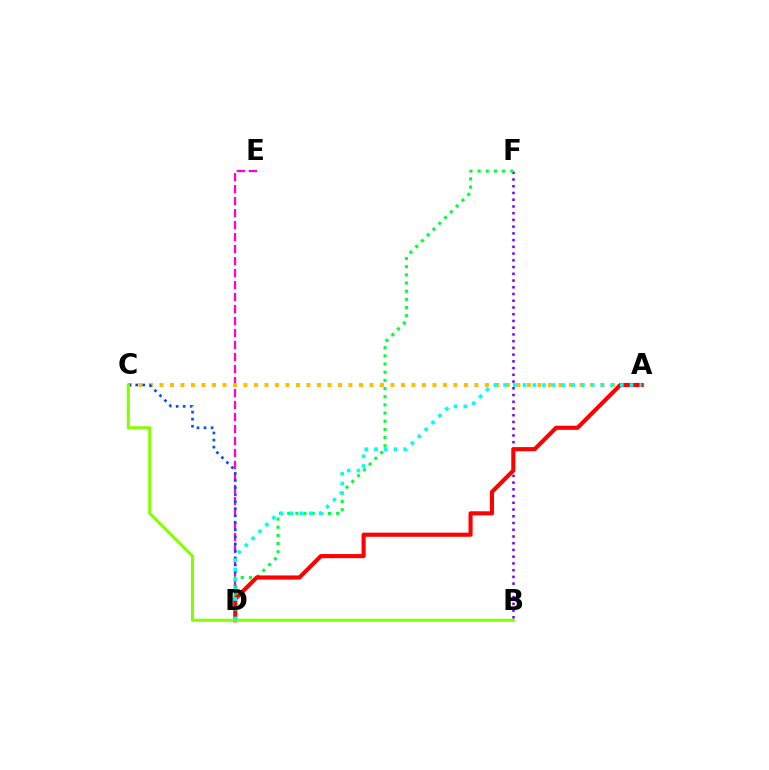{('D', 'E'): [{'color': '#ff00cf', 'line_style': 'dashed', 'thickness': 1.63}], ('B', 'F'): [{'color': '#7200ff', 'line_style': 'dotted', 'thickness': 1.83}], ('A', 'C'): [{'color': '#ffbd00', 'line_style': 'dotted', 'thickness': 2.85}], ('C', 'D'): [{'color': '#004bff', 'line_style': 'dotted', 'thickness': 1.91}], ('D', 'F'): [{'color': '#00ff39', 'line_style': 'dotted', 'thickness': 2.22}], ('A', 'D'): [{'color': '#ff0000', 'line_style': 'solid', 'thickness': 2.96}, {'color': '#00fff6', 'line_style': 'dotted', 'thickness': 2.64}], ('B', 'C'): [{'color': '#84ff00', 'line_style': 'solid', 'thickness': 2.2}]}